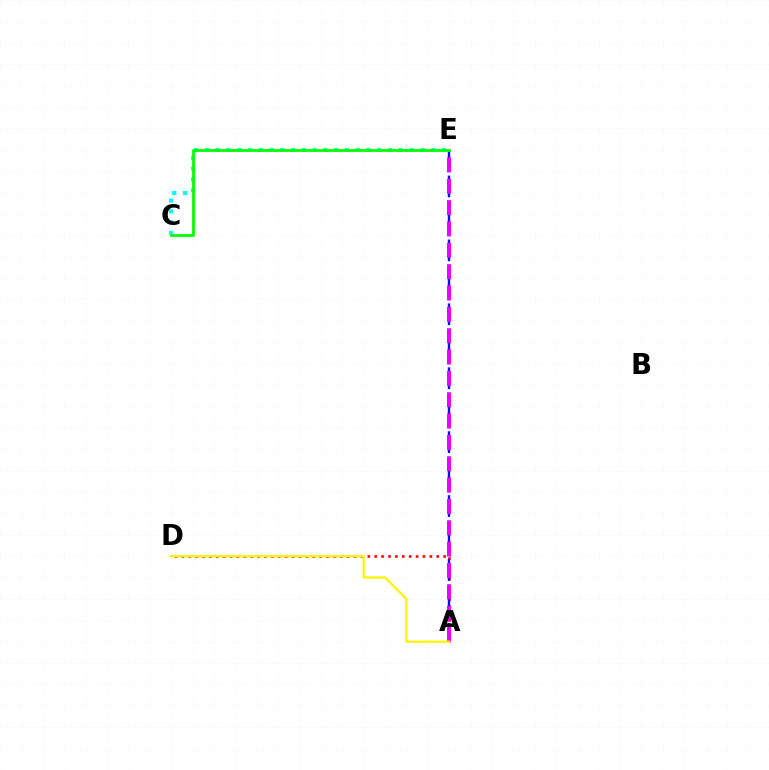{('A', 'D'): [{'color': '#ff0000', 'line_style': 'dotted', 'thickness': 1.87}, {'color': '#fcf500', 'line_style': 'solid', 'thickness': 1.63}], ('C', 'E'): [{'color': '#00fff6', 'line_style': 'dotted', 'thickness': 2.93}, {'color': '#08ff00', 'line_style': 'solid', 'thickness': 2.01}], ('A', 'E'): [{'color': '#0010ff', 'line_style': 'dashed', 'thickness': 1.74}, {'color': '#ee00ff', 'line_style': 'dashed', 'thickness': 2.9}]}